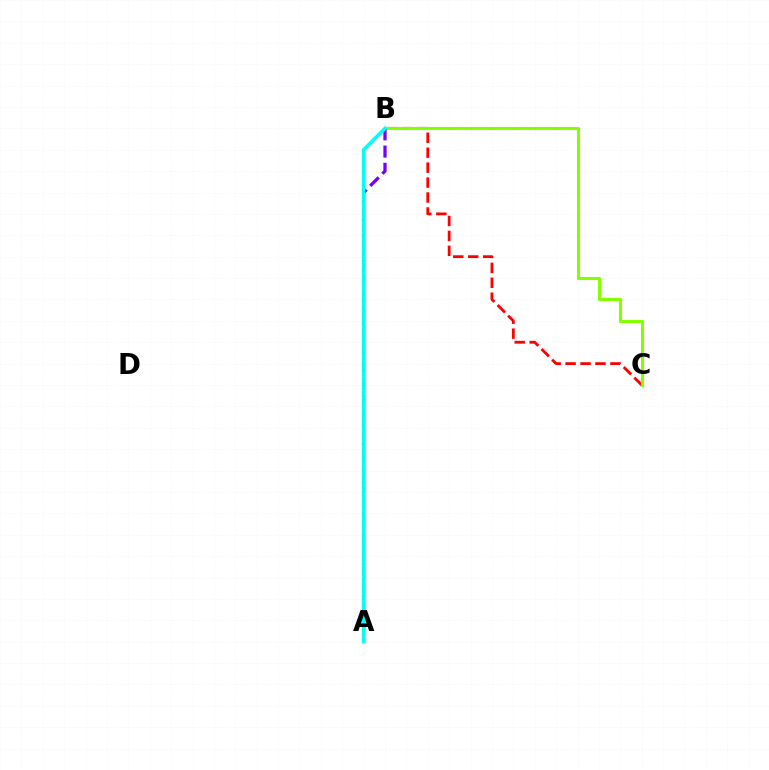{('B', 'C'): [{'color': '#ff0000', 'line_style': 'dashed', 'thickness': 2.03}, {'color': '#84ff00', 'line_style': 'solid', 'thickness': 2.23}], ('A', 'B'): [{'color': '#7200ff', 'line_style': 'dashed', 'thickness': 2.34}, {'color': '#00fff6', 'line_style': 'solid', 'thickness': 2.5}]}